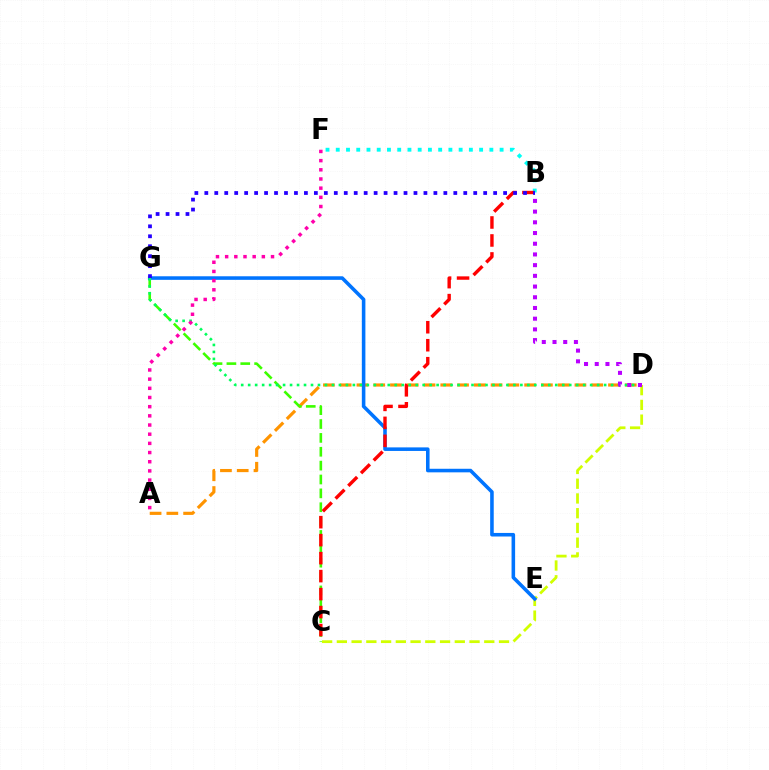{('A', 'D'): [{'color': '#ff9400', 'line_style': 'dashed', 'thickness': 2.28}], ('C', 'G'): [{'color': '#3dff00', 'line_style': 'dashed', 'thickness': 1.88}], ('C', 'D'): [{'color': '#d1ff00', 'line_style': 'dashed', 'thickness': 2.0}], ('B', 'F'): [{'color': '#00fff6', 'line_style': 'dotted', 'thickness': 2.78}], ('E', 'G'): [{'color': '#0074ff', 'line_style': 'solid', 'thickness': 2.57}], ('D', 'G'): [{'color': '#00ff5c', 'line_style': 'dotted', 'thickness': 1.9}], ('A', 'F'): [{'color': '#ff00ac', 'line_style': 'dotted', 'thickness': 2.49}], ('B', 'D'): [{'color': '#b900ff', 'line_style': 'dotted', 'thickness': 2.91}], ('B', 'C'): [{'color': '#ff0000', 'line_style': 'dashed', 'thickness': 2.44}], ('B', 'G'): [{'color': '#2500ff', 'line_style': 'dotted', 'thickness': 2.71}]}